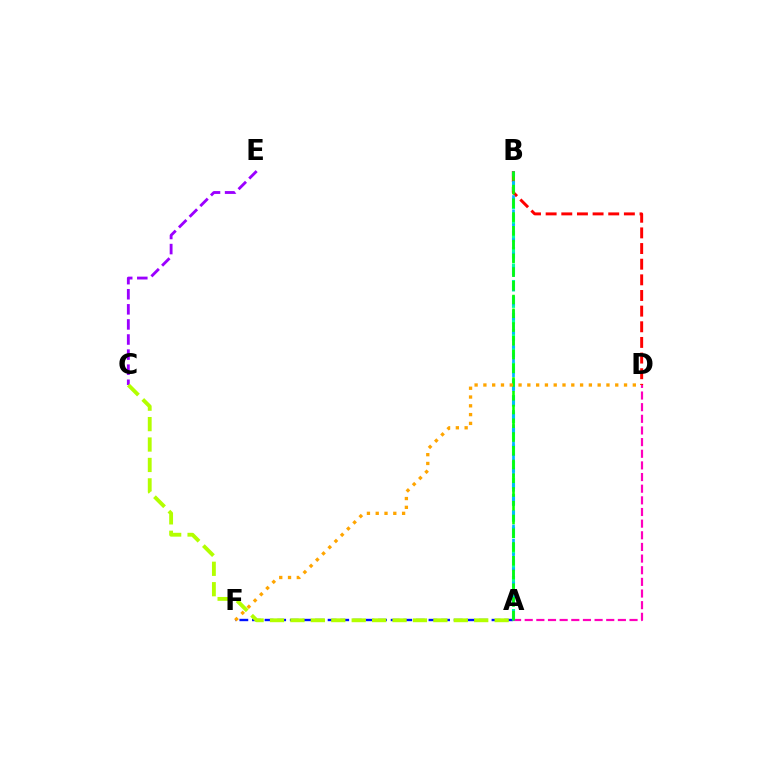{('A', 'F'): [{'color': '#0010ff', 'line_style': 'dashed', 'thickness': 1.71}], ('A', 'B'): [{'color': '#00ff9d', 'line_style': 'dashed', 'thickness': 2.24}, {'color': '#00b5ff', 'line_style': 'dashed', 'thickness': 1.95}, {'color': '#08ff00', 'line_style': 'dashed', 'thickness': 1.87}], ('C', 'E'): [{'color': '#9b00ff', 'line_style': 'dashed', 'thickness': 2.05}], ('B', 'D'): [{'color': '#ff0000', 'line_style': 'dashed', 'thickness': 2.13}], ('A', 'C'): [{'color': '#b3ff00', 'line_style': 'dashed', 'thickness': 2.77}], ('A', 'D'): [{'color': '#ff00bd', 'line_style': 'dashed', 'thickness': 1.58}], ('D', 'F'): [{'color': '#ffa500', 'line_style': 'dotted', 'thickness': 2.39}]}